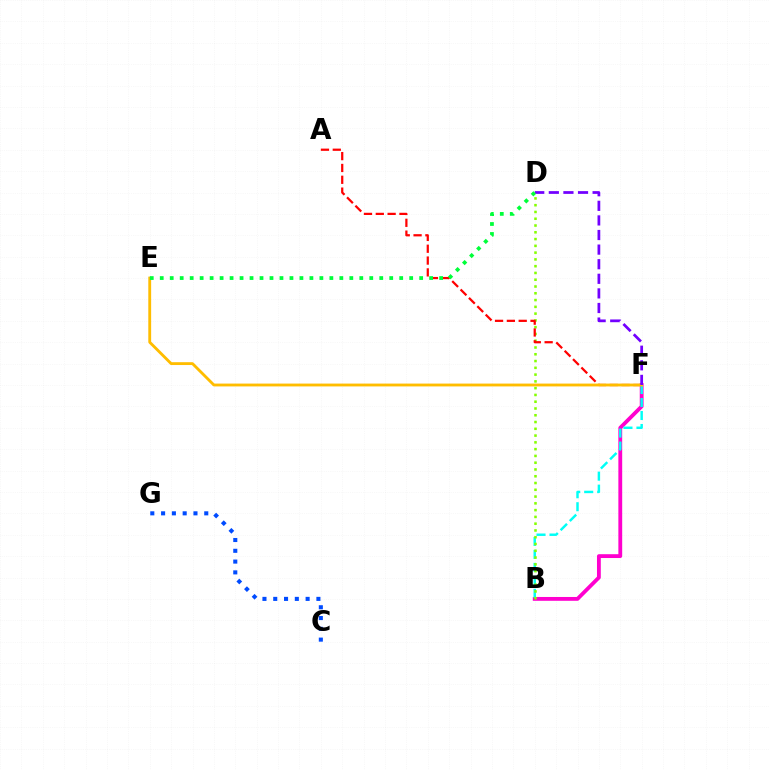{('B', 'F'): [{'color': '#ff00cf', 'line_style': 'solid', 'thickness': 2.75}, {'color': '#00fff6', 'line_style': 'dashed', 'thickness': 1.76}], ('C', 'G'): [{'color': '#004bff', 'line_style': 'dotted', 'thickness': 2.93}], ('B', 'D'): [{'color': '#84ff00', 'line_style': 'dotted', 'thickness': 1.84}], ('A', 'F'): [{'color': '#ff0000', 'line_style': 'dashed', 'thickness': 1.61}], ('E', 'F'): [{'color': '#ffbd00', 'line_style': 'solid', 'thickness': 2.05}], ('D', 'F'): [{'color': '#7200ff', 'line_style': 'dashed', 'thickness': 1.98}], ('D', 'E'): [{'color': '#00ff39', 'line_style': 'dotted', 'thickness': 2.71}]}